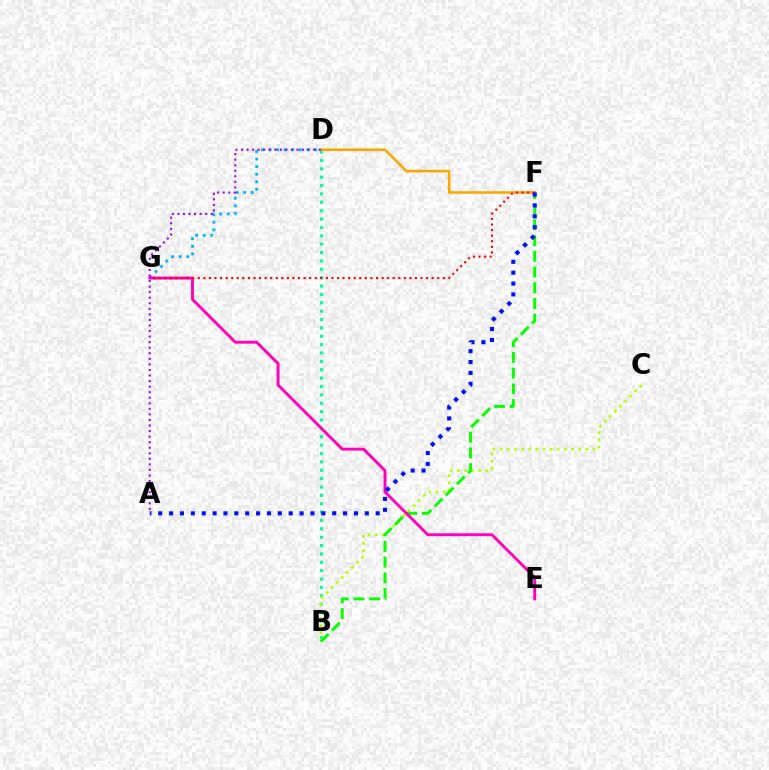{('B', 'D'): [{'color': '#00ff9d', 'line_style': 'dotted', 'thickness': 2.27}], ('B', 'C'): [{'color': '#b3ff00', 'line_style': 'dotted', 'thickness': 1.94}], ('D', 'G'): [{'color': '#00b5ff', 'line_style': 'dotted', 'thickness': 2.06}], ('B', 'F'): [{'color': '#08ff00', 'line_style': 'dashed', 'thickness': 2.13}], ('E', 'G'): [{'color': '#ff00bd', 'line_style': 'solid', 'thickness': 2.09}], ('D', 'F'): [{'color': '#ffa500', 'line_style': 'solid', 'thickness': 1.83}], ('F', 'G'): [{'color': '#ff0000', 'line_style': 'dotted', 'thickness': 1.51}], ('A', 'D'): [{'color': '#9b00ff', 'line_style': 'dotted', 'thickness': 1.51}], ('A', 'F'): [{'color': '#0010ff', 'line_style': 'dotted', 'thickness': 2.95}]}